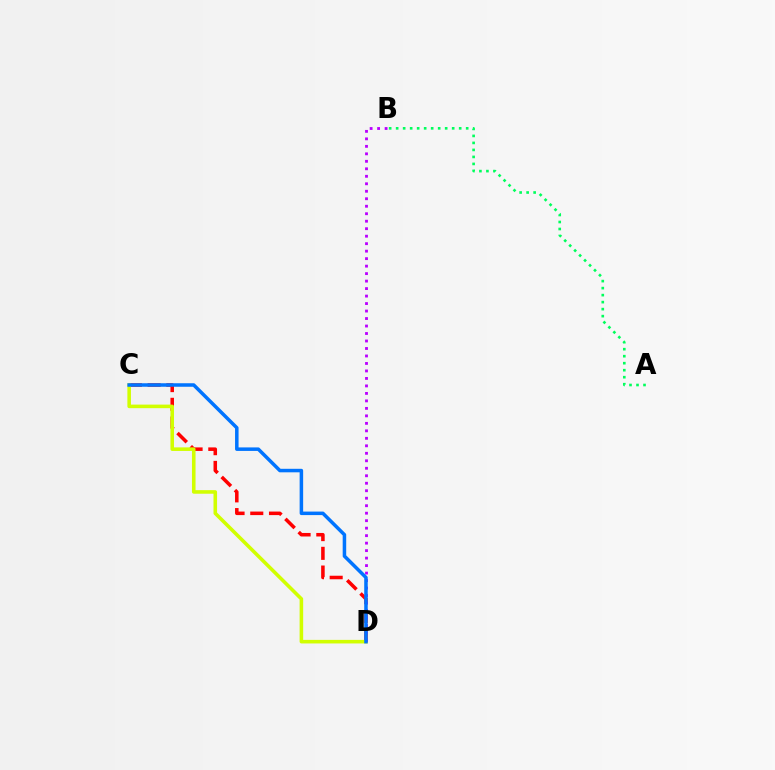{('C', 'D'): [{'color': '#ff0000', 'line_style': 'dashed', 'thickness': 2.54}, {'color': '#d1ff00', 'line_style': 'solid', 'thickness': 2.57}, {'color': '#0074ff', 'line_style': 'solid', 'thickness': 2.53}], ('A', 'B'): [{'color': '#00ff5c', 'line_style': 'dotted', 'thickness': 1.9}], ('B', 'D'): [{'color': '#b900ff', 'line_style': 'dotted', 'thickness': 2.03}]}